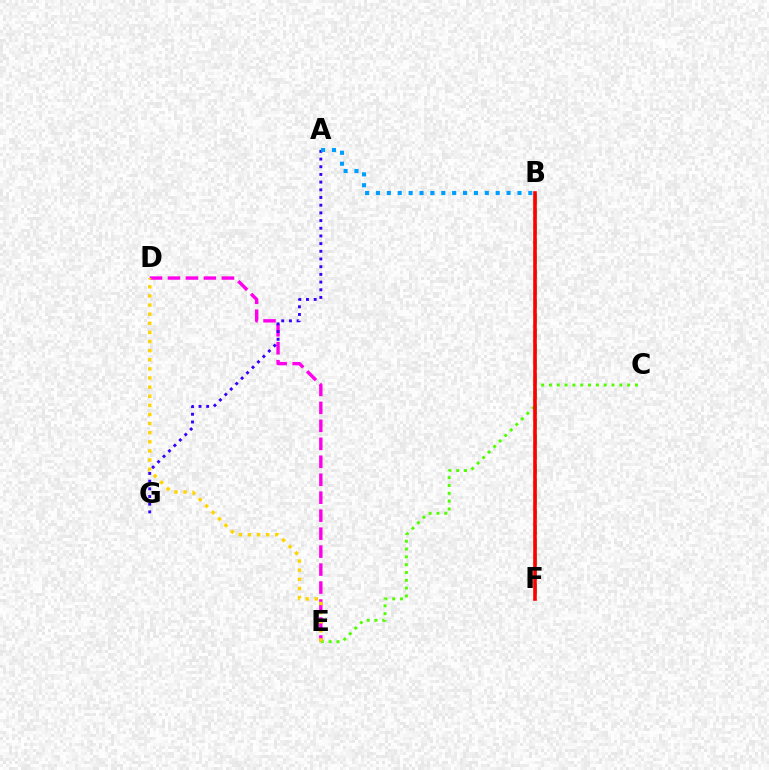{('D', 'E'): [{'color': '#ff00ed', 'line_style': 'dashed', 'thickness': 2.44}, {'color': '#ffd500', 'line_style': 'dotted', 'thickness': 2.48}], ('A', 'G'): [{'color': '#3700ff', 'line_style': 'dotted', 'thickness': 2.09}], ('C', 'E'): [{'color': '#4fff00', 'line_style': 'dotted', 'thickness': 2.12}], ('A', 'B'): [{'color': '#009eff', 'line_style': 'dotted', 'thickness': 2.96}], ('B', 'F'): [{'color': '#00ff86', 'line_style': 'dashed', 'thickness': 2.04}, {'color': '#ff0000', 'line_style': 'solid', 'thickness': 2.6}]}